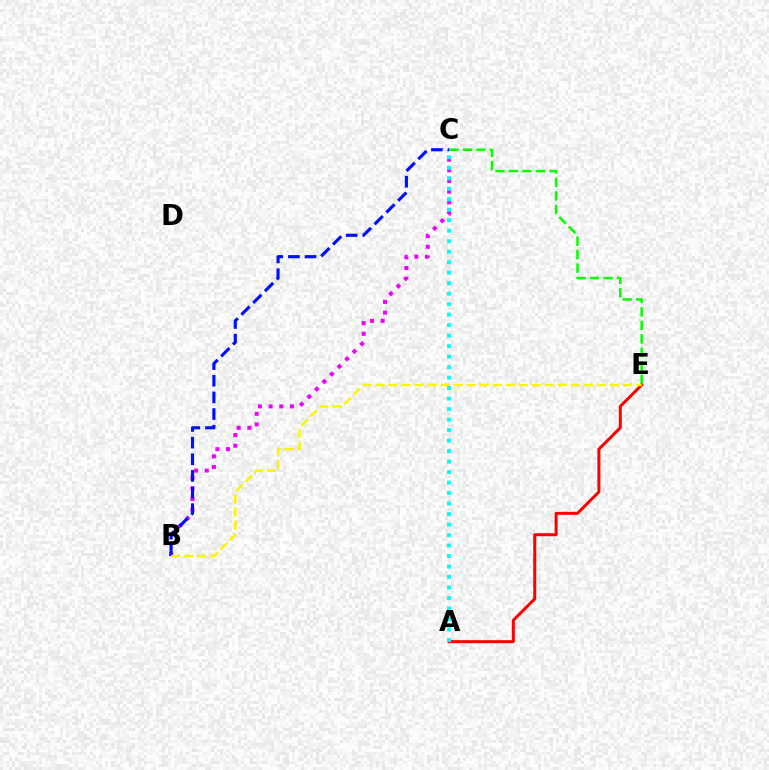{('B', 'C'): [{'color': '#ee00ff', 'line_style': 'dotted', 'thickness': 2.9}, {'color': '#0010ff', 'line_style': 'dashed', 'thickness': 2.26}], ('C', 'E'): [{'color': '#08ff00', 'line_style': 'dashed', 'thickness': 1.83}], ('A', 'E'): [{'color': '#ff0000', 'line_style': 'solid', 'thickness': 2.17}], ('B', 'E'): [{'color': '#fcf500', 'line_style': 'dashed', 'thickness': 1.77}], ('A', 'C'): [{'color': '#00fff6', 'line_style': 'dotted', 'thickness': 2.85}]}